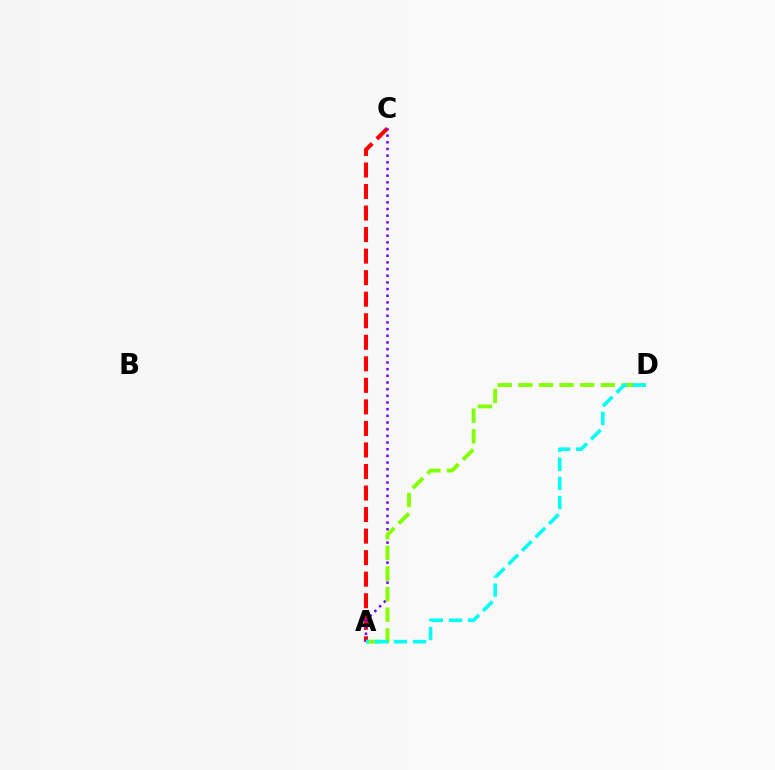{('A', 'C'): [{'color': '#ff0000', 'line_style': 'dashed', 'thickness': 2.93}, {'color': '#7200ff', 'line_style': 'dotted', 'thickness': 1.81}], ('A', 'D'): [{'color': '#84ff00', 'line_style': 'dashed', 'thickness': 2.8}, {'color': '#00fff6', 'line_style': 'dashed', 'thickness': 2.59}]}